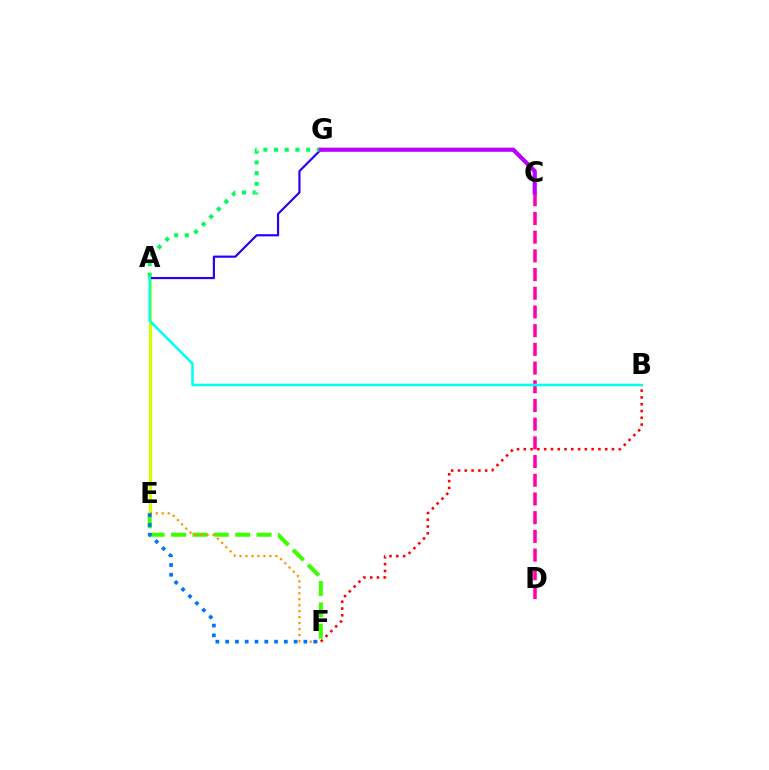{('A', 'E'): [{'color': '#d1ff00', 'line_style': 'solid', 'thickness': 2.31}], ('C', 'D'): [{'color': '#ff00ac', 'line_style': 'dashed', 'thickness': 2.54}], ('A', 'G'): [{'color': '#2500ff', 'line_style': 'solid', 'thickness': 1.56}, {'color': '#00ff5c', 'line_style': 'dotted', 'thickness': 2.91}], ('E', 'F'): [{'color': '#3dff00', 'line_style': 'dashed', 'thickness': 2.9}, {'color': '#ff9400', 'line_style': 'dotted', 'thickness': 1.62}, {'color': '#0074ff', 'line_style': 'dotted', 'thickness': 2.66}], ('A', 'B'): [{'color': '#00fff6', 'line_style': 'solid', 'thickness': 1.81}], ('B', 'F'): [{'color': '#ff0000', 'line_style': 'dotted', 'thickness': 1.84}], ('C', 'G'): [{'color': '#b900ff', 'line_style': 'solid', 'thickness': 3.0}]}